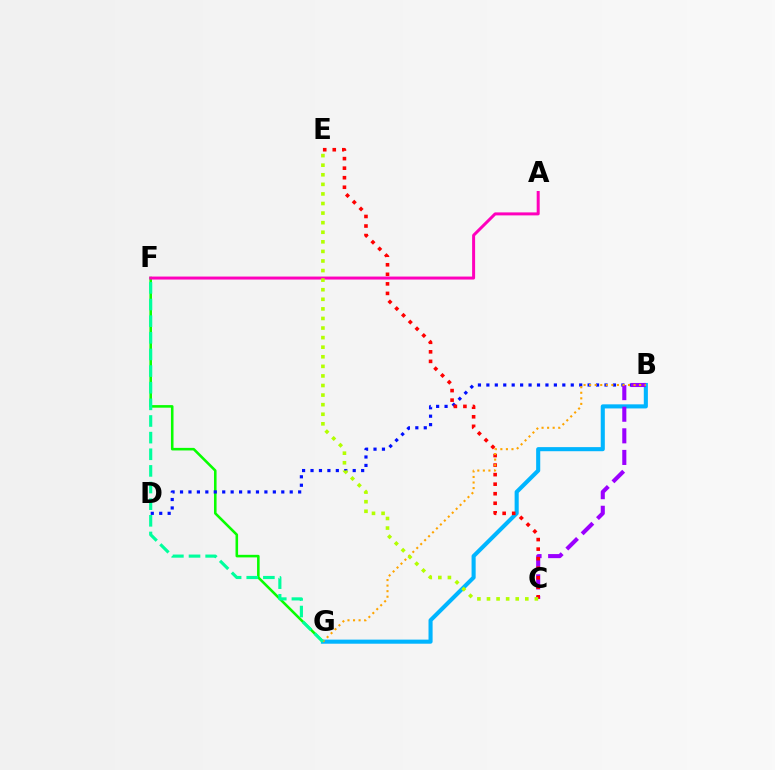{('F', 'G'): [{'color': '#08ff00', 'line_style': 'solid', 'thickness': 1.85}, {'color': '#00ff9d', 'line_style': 'dashed', 'thickness': 2.26}], ('B', 'G'): [{'color': '#00b5ff', 'line_style': 'solid', 'thickness': 2.95}, {'color': '#ffa500', 'line_style': 'dotted', 'thickness': 1.51}], ('B', 'D'): [{'color': '#0010ff', 'line_style': 'dotted', 'thickness': 2.29}], ('B', 'C'): [{'color': '#9b00ff', 'line_style': 'dashed', 'thickness': 2.93}], ('C', 'E'): [{'color': '#ff0000', 'line_style': 'dotted', 'thickness': 2.59}, {'color': '#b3ff00', 'line_style': 'dotted', 'thickness': 2.6}], ('A', 'F'): [{'color': '#ff00bd', 'line_style': 'solid', 'thickness': 2.15}]}